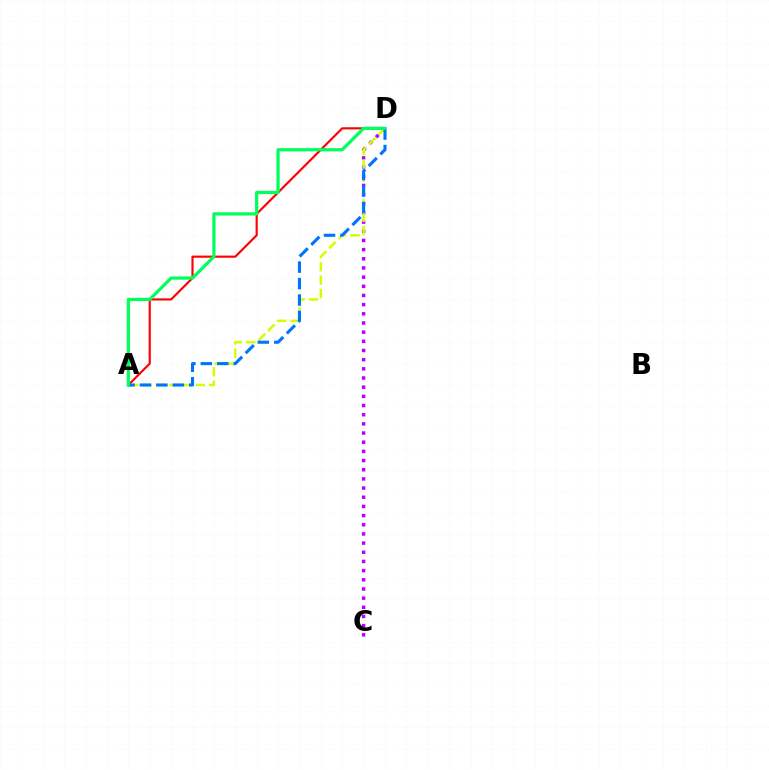{('A', 'D'): [{'color': '#ff0000', 'line_style': 'solid', 'thickness': 1.55}, {'color': '#d1ff00', 'line_style': 'dashed', 'thickness': 1.81}, {'color': '#0074ff', 'line_style': 'dashed', 'thickness': 2.24}, {'color': '#00ff5c', 'line_style': 'solid', 'thickness': 2.31}], ('C', 'D'): [{'color': '#b900ff', 'line_style': 'dotted', 'thickness': 2.49}]}